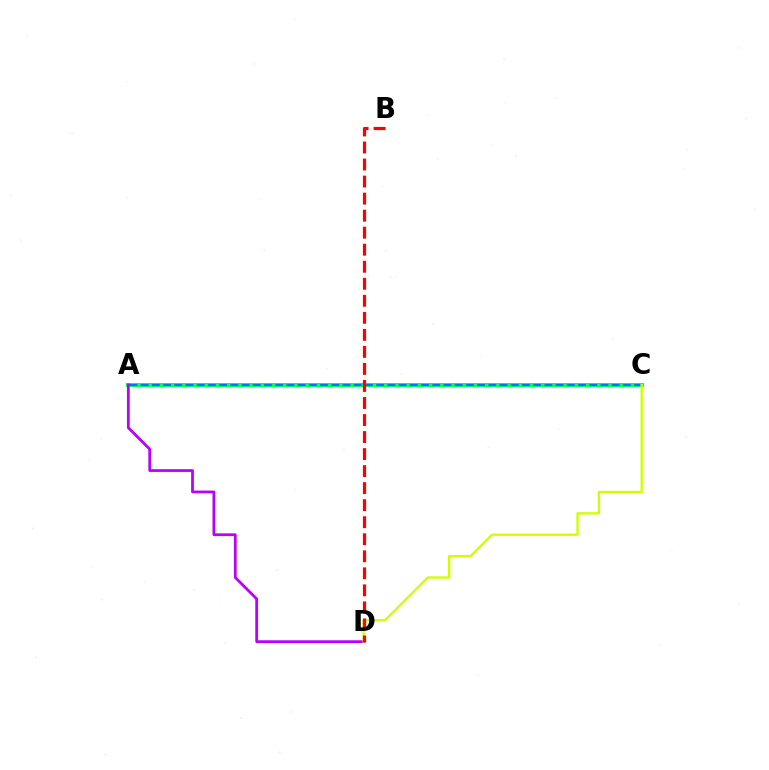{('A', 'C'): [{'color': '#00ff5c', 'line_style': 'solid', 'thickness': 2.9}, {'color': '#0074ff', 'line_style': 'dashed', 'thickness': 1.52}], ('A', 'D'): [{'color': '#b900ff', 'line_style': 'solid', 'thickness': 1.99}], ('C', 'D'): [{'color': '#d1ff00', 'line_style': 'solid', 'thickness': 1.69}], ('B', 'D'): [{'color': '#ff0000', 'line_style': 'dashed', 'thickness': 2.31}]}